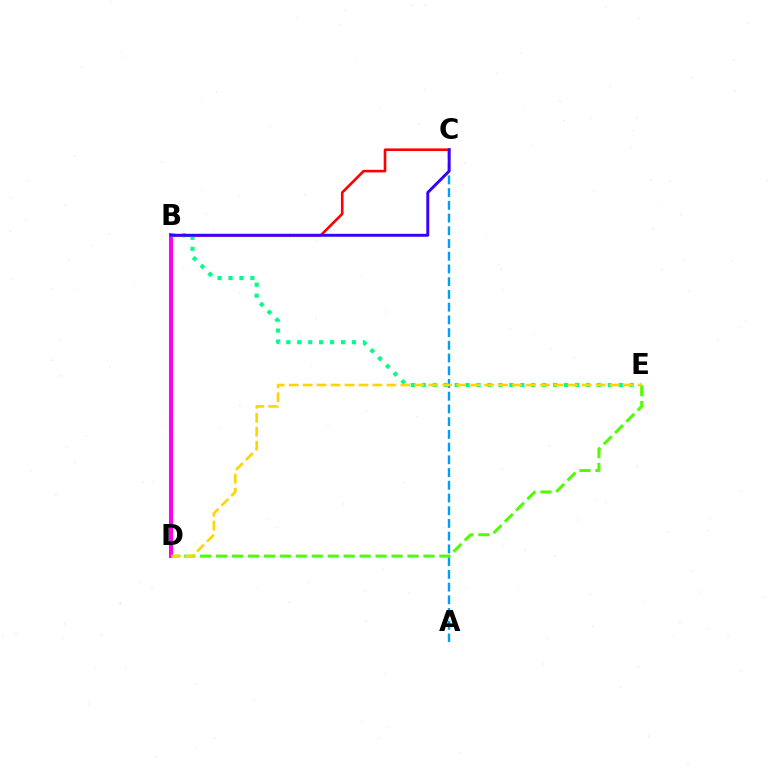{('B', 'C'): [{'color': '#ff0000', 'line_style': 'solid', 'thickness': 1.89}, {'color': '#3700ff', 'line_style': 'solid', 'thickness': 2.1}], ('B', 'D'): [{'color': '#ff00ed', 'line_style': 'solid', 'thickness': 2.93}], ('A', 'C'): [{'color': '#009eff', 'line_style': 'dashed', 'thickness': 1.73}], ('B', 'E'): [{'color': '#00ff86', 'line_style': 'dotted', 'thickness': 2.97}], ('D', 'E'): [{'color': '#4fff00', 'line_style': 'dashed', 'thickness': 2.17}, {'color': '#ffd500', 'line_style': 'dashed', 'thickness': 1.9}]}